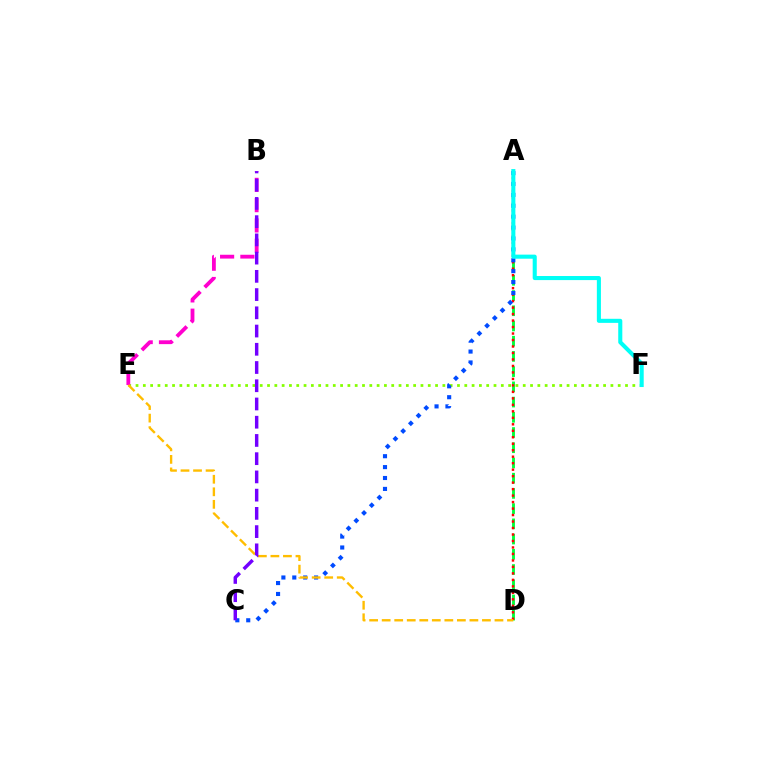{('A', 'D'): [{'color': '#00ff39', 'line_style': 'dashed', 'thickness': 2.07}, {'color': '#ff0000', 'line_style': 'dotted', 'thickness': 1.76}], ('E', 'F'): [{'color': '#84ff00', 'line_style': 'dotted', 'thickness': 1.98}], ('B', 'E'): [{'color': '#ff00cf', 'line_style': 'dashed', 'thickness': 2.75}], ('A', 'C'): [{'color': '#004bff', 'line_style': 'dotted', 'thickness': 2.96}], ('D', 'E'): [{'color': '#ffbd00', 'line_style': 'dashed', 'thickness': 1.7}], ('A', 'F'): [{'color': '#00fff6', 'line_style': 'solid', 'thickness': 2.94}], ('B', 'C'): [{'color': '#7200ff', 'line_style': 'dashed', 'thickness': 2.48}]}